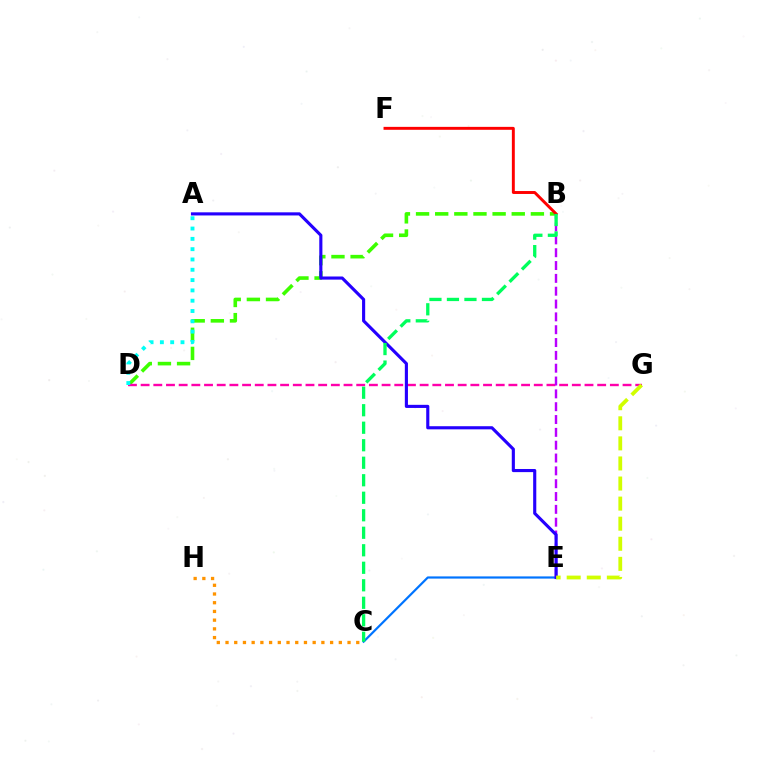{('B', 'D'): [{'color': '#3dff00', 'line_style': 'dashed', 'thickness': 2.6}], ('D', 'G'): [{'color': '#ff00ac', 'line_style': 'dashed', 'thickness': 1.72}], ('C', 'E'): [{'color': '#0074ff', 'line_style': 'solid', 'thickness': 1.58}], ('A', 'D'): [{'color': '#00fff6', 'line_style': 'dotted', 'thickness': 2.8}], ('B', 'E'): [{'color': '#b900ff', 'line_style': 'dashed', 'thickness': 1.74}], ('C', 'H'): [{'color': '#ff9400', 'line_style': 'dotted', 'thickness': 2.37}], ('A', 'E'): [{'color': '#2500ff', 'line_style': 'solid', 'thickness': 2.25}], ('E', 'G'): [{'color': '#d1ff00', 'line_style': 'dashed', 'thickness': 2.73}], ('B', 'F'): [{'color': '#ff0000', 'line_style': 'solid', 'thickness': 2.11}], ('B', 'C'): [{'color': '#00ff5c', 'line_style': 'dashed', 'thickness': 2.38}]}